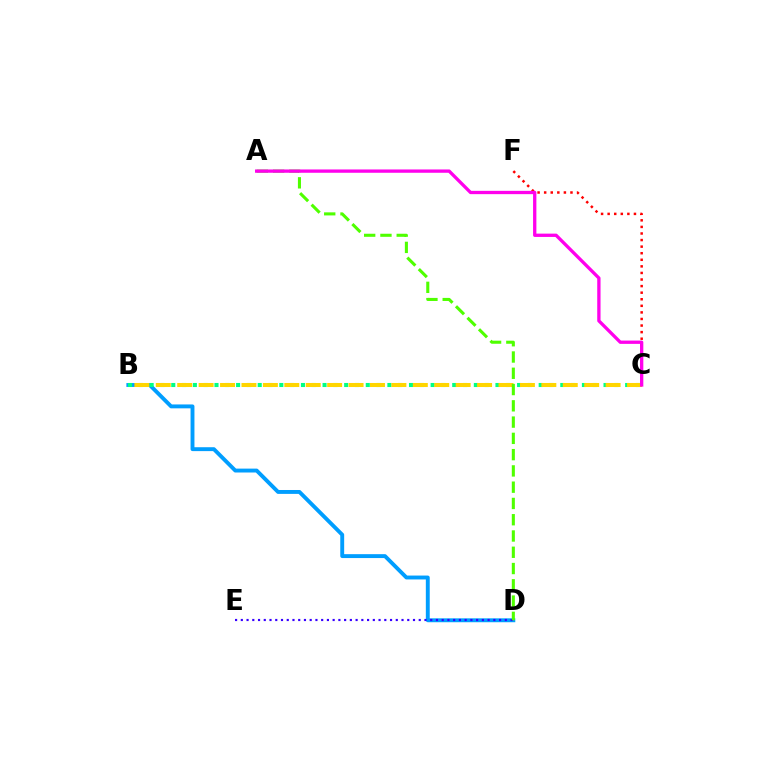{('B', 'D'): [{'color': '#009eff', 'line_style': 'solid', 'thickness': 2.8}], ('B', 'C'): [{'color': '#00ff86', 'line_style': 'dotted', 'thickness': 2.94}, {'color': '#ffd500', 'line_style': 'dashed', 'thickness': 2.91}], ('D', 'E'): [{'color': '#3700ff', 'line_style': 'dotted', 'thickness': 1.56}], ('A', 'D'): [{'color': '#4fff00', 'line_style': 'dashed', 'thickness': 2.21}], ('C', 'F'): [{'color': '#ff0000', 'line_style': 'dotted', 'thickness': 1.79}], ('A', 'C'): [{'color': '#ff00ed', 'line_style': 'solid', 'thickness': 2.38}]}